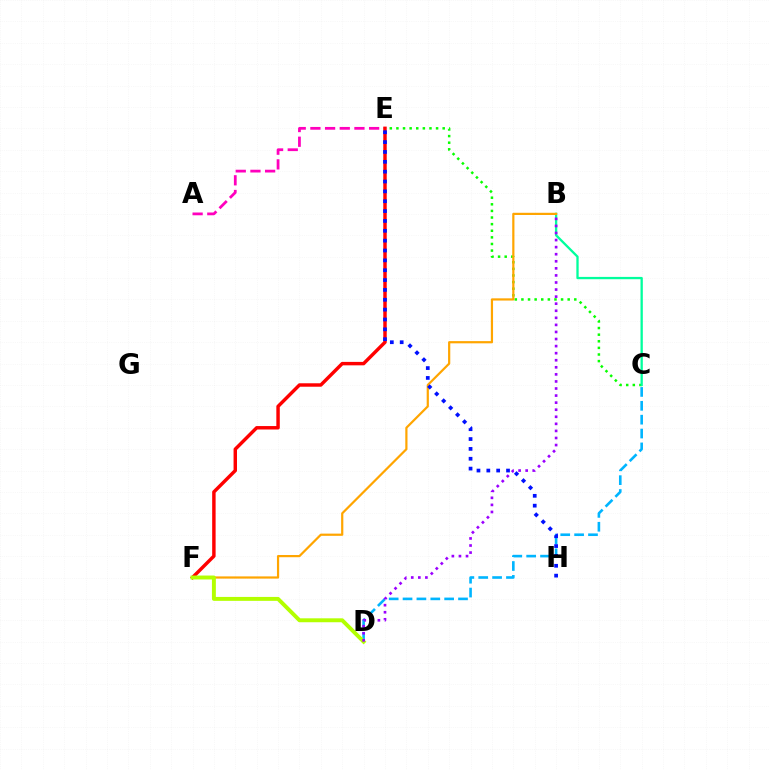{('C', 'E'): [{'color': '#08ff00', 'line_style': 'dotted', 'thickness': 1.8}], ('B', 'C'): [{'color': '#00ff9d', 'line_style': 'solid', 'thickness': 1.66}], ('C', 'D'): [{'color': '#00b5ff', 'line_style': 'dashed', 'thickness': 1.88}], ('B', 'F'): [{'color': '#ffa500', 'line_style': 'solid', 'thickness': 1.59}], ('A', 'E'): [{'color': '#ff00bd', 'line_style': 'dashed', 'thickness': 1.99}], ('E', 'F'): [{'color': '#ff0000', 'line_style': 'solid', 'thickness': 2.48}], ('D', 'F'): [{'color': '#b3ff00', 'line_style': 'solid', 'thickness': 2.83}], ('E', 'H'): [{'color': '#0010ff', 'line_style': 'dotted', 'thickness': 2.68}], ('B', 'D'): [{'color': '#9b00ff', 'line_style': 'dotted', 'thickness': 1.92}]}